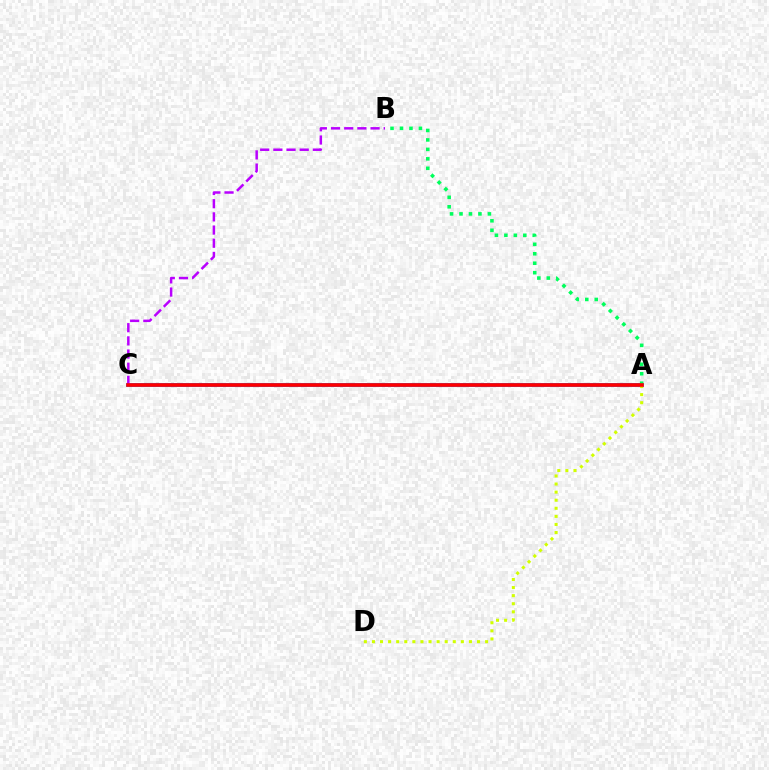{('A', 'C'): [{'color': '#0074ff', 'line_style': 'solid', 'thickness': 2.65}, {'color': '#ff0000', 'line_style': 'solid', 'thickness': 2.6}], ('B', 'C'): [{'color': '#b900ff', 'line_style': 'dashed', 'thickness': 1.79}], ('A', 'D'): [{'color': '#d1ff00', 'line_style': 'dotted', 'thickness': 2.2}], ('A', 'B'): [{'color': '#00ff5c', 'line_style': 'dotted', 'thickness': 2.57}]}